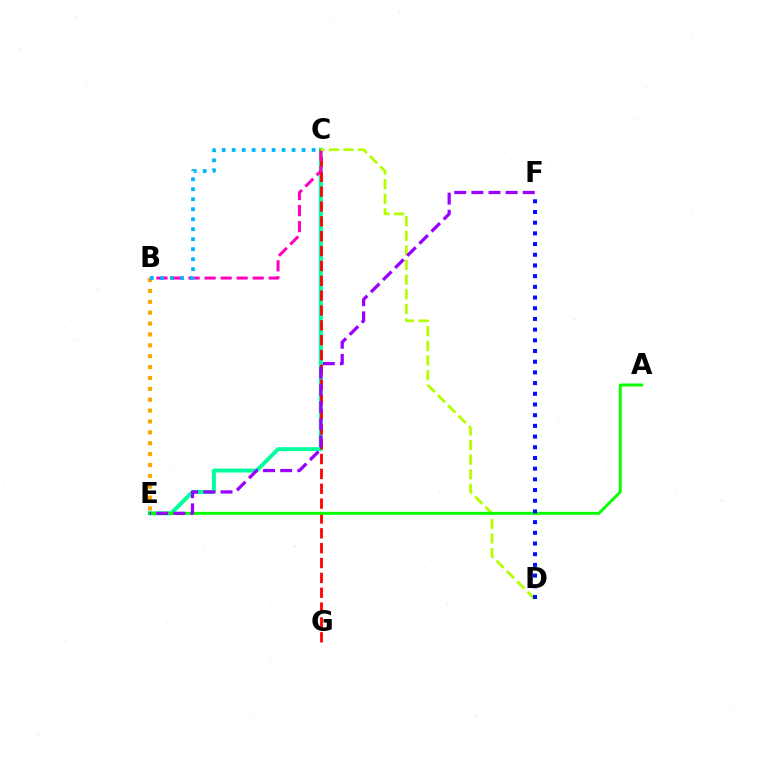{('C', 'E'): [{'color': '#00ff9d', 'line_style': 'solid', 'thickness': 2.85}], ('B', 'E'): [{'color': '#ffa500', 'line_style': 'dotted', 'thickness': 2.96}], ('C', 'G'): [{'color': '#ff0000', 'line_style': 'dashed', 'thickness': 2.02}], ('B', 'C'): [{'color': '#ff00bd', 'line_style': 'dashed', 'thickness': 2.18}, {'color': '#00b5ff', 'line_style': 'dotted', 'thickness': 2.71}], ('C', 'D'): [{'color': '#b3ff00', 'line_style': 'dashed', 'thickness': 1.98}], ('A', 'E'): [{'color': '#08ff00', 'line_style': 'solid', 'thickness': 2.12}], ('E', 'F'): [{'color': '#9b00ff', 'line_style': 'dashed', 'thickness': 2.33}], ('D', 'F'): [{'color': '#0010ff', 'line_style': 'dotted', 'thickness': 2.91}]}